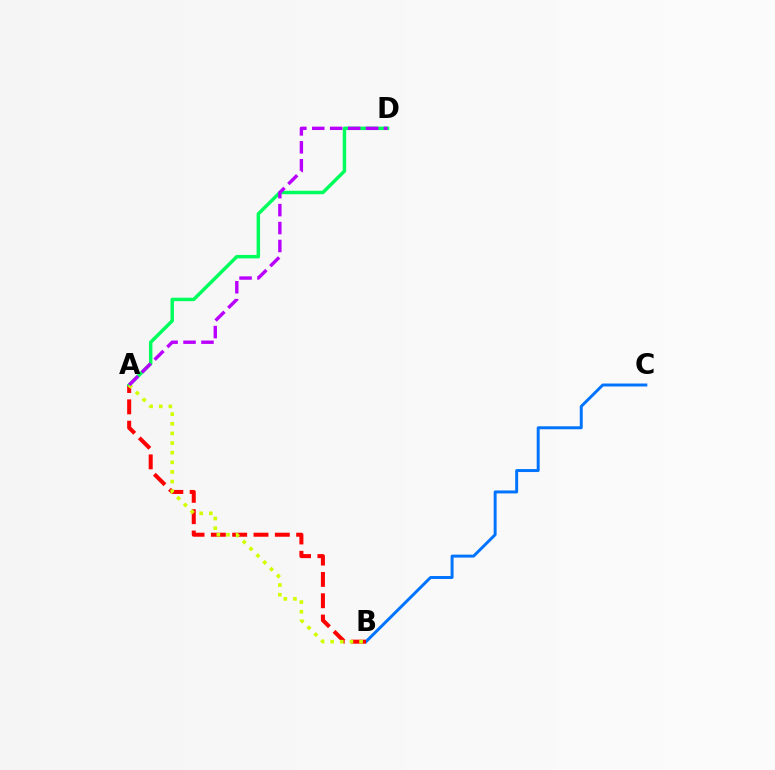{('B', 'C'): [{'color': '#0074ff', 'line_style': 'solid', 'thickness': 2.13}], ('A', 'B'): [{'color': '#ff0000', 'line_style': 'dashed', 'thickness': 2.9}, {'color': '#d1ff00', 'line_style': 'dotted', 'thickness': 2.62}], ('A', 'D'): [{'color': '#00ff5c', 'line_style': 'solid', 'thickness': 2.49}, {'color': '#b900ff', 'line_style': 'dashed', 'thickness': 2.44}]}